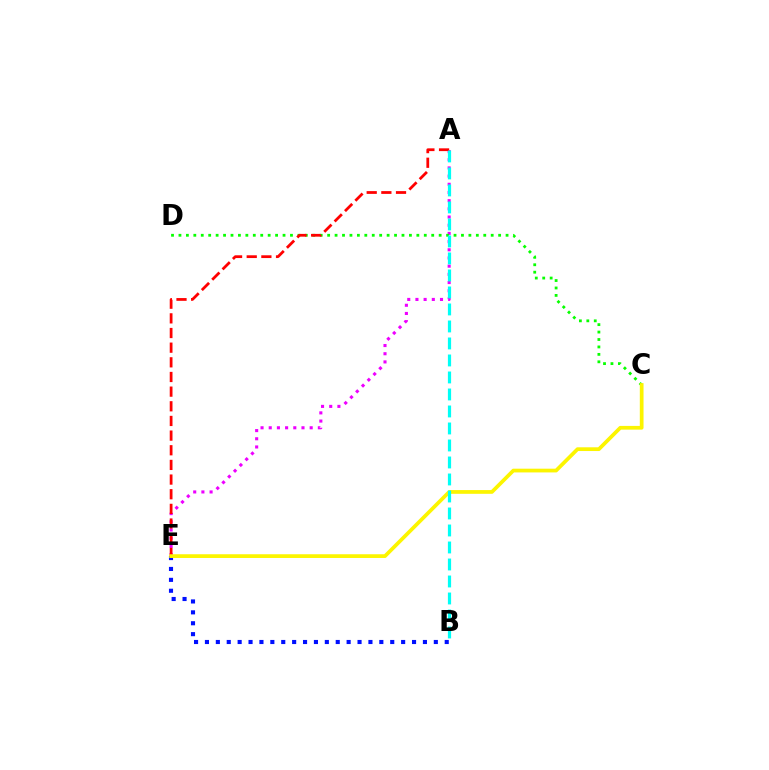{('A', 'E'): [{'color': '#ee00ff', 'line_style': 'dotted', 'thickness': 2.22}, {'color': '#ff0000', 'line_style': 'dashed', 'thickness': 1.99}], ('B', 'E'): [{'color': '#0010ff', 'line_style': 'dotted', 'thickness': 2.96}], ('C', 'D'): [{'color': '#08ff00', 'line_style': 'dotted', 'thickness': 2.02}], ('C', 'E'): [{'color': '#fcf500', 'line_style': 'solid', 'thickness': 2.69}], ('A', 'B'): [{'color': '#00fff6', 'line_style': 'dashed', 'thickness': 2.31}]}